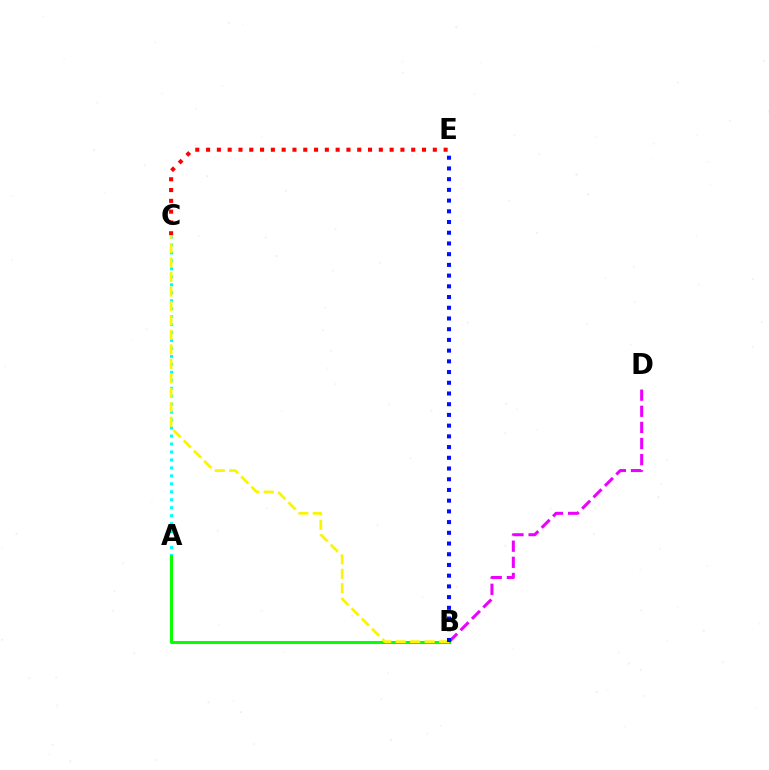{('C', 'E'): [{'color': '#ff0000', 'line_style': 'dotted', 'thickness': 2.93}], ('B', 'D'): [{'color': '#ee00ff', 'line_style': 'dashed', 'thickness': 2.19}], ('A', 'C'): [{'color': '#00fff6', 'line_style': 'dotted', 'thickness': 2.16}], ('A', 'B'): [{'color': '#08ff00', 'line_style': 'solid', 'thickness': 2.19}], ('B', 'C'): [{'color': '#fcf500', 'line_style': 'dashed', 'thickness': 1.97}], ('B', 'E'): [{'color': '#0010ff', 'line_style': 'dotted', 'thickness': 2.91}]}